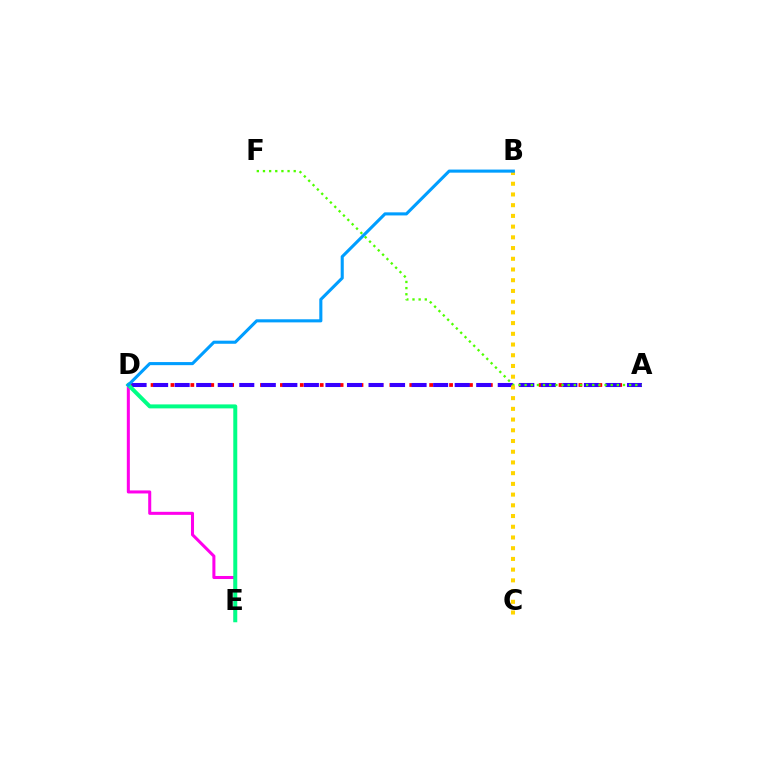{('A', 'D'): [{'color': '#ff0000', 'line_style': 'dotted', 'thickness': 2.7}, {'color': '#3700ff', 'line_style': 'dashed', 'thickness': 2.93}], ('A', 'F'): [{'color': '#4fff00', 'line_style': 'dotted', 'thickness': 1.67}], ('D', 'E'): [{'color': '#ff00ed', 'line_style': 'solid', 'thickness': 2.19}, {'color': '#00ff86', 'line_style': 'solid', 'thickness': 2.86}], ('B', 'C'): [{'color': '#ffd500', 'line_style': 'dotted', 'thickness': 2.91}], ('B', 'D'): [{'color': '#009eff', 'line_style': 'solid', 'thickness': 2.22}]}